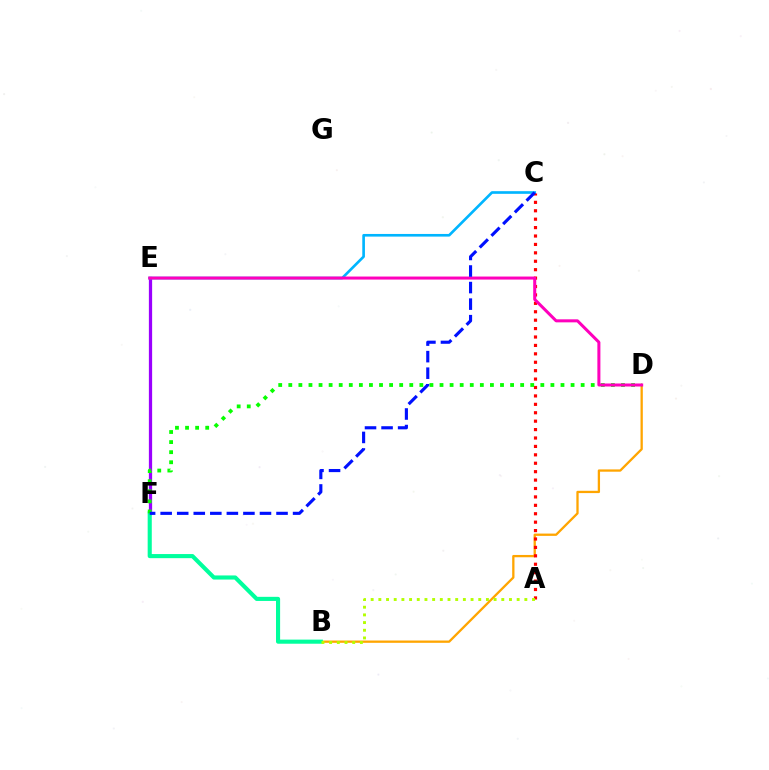{('E', 'F'): [{'color': '#9b00ff', 'line_style': 'solid', 'thickness': 2.34}], ('B', 'D'): [{'color': '#ffa500', 'line_style': 'solid', 'thickness': 1.65}], ('B', 'F'): [{'color': '#00ff9d', 'line_style': 'solid', 'thickness': 2.96}], ('C', 'E'): [{'color': '#00b5ff', 'line_style': 'solid', 'thickness': 1.91}], ('A', 'C'): [{'color': '#ff0000', 'line_style': 'dotted', 'thickness': 2.29}], ('D', 'F'): [{'color': '#08ff00', 'line_style': 'dotted', 'thickness': 2.74}], ('A', 'B'): [{'color': '#b3ff00', 'line_style': 'dotted', 'thickness': 2.09}], ('D', 'E'): [{'color': '#ff00bd', 'line_style': 'solid', 'thickness': 2.18}], ('C', 'F'): [{'color': '#0010ff', 'line_style': 'dashed', 'thickness': 2.25}]}